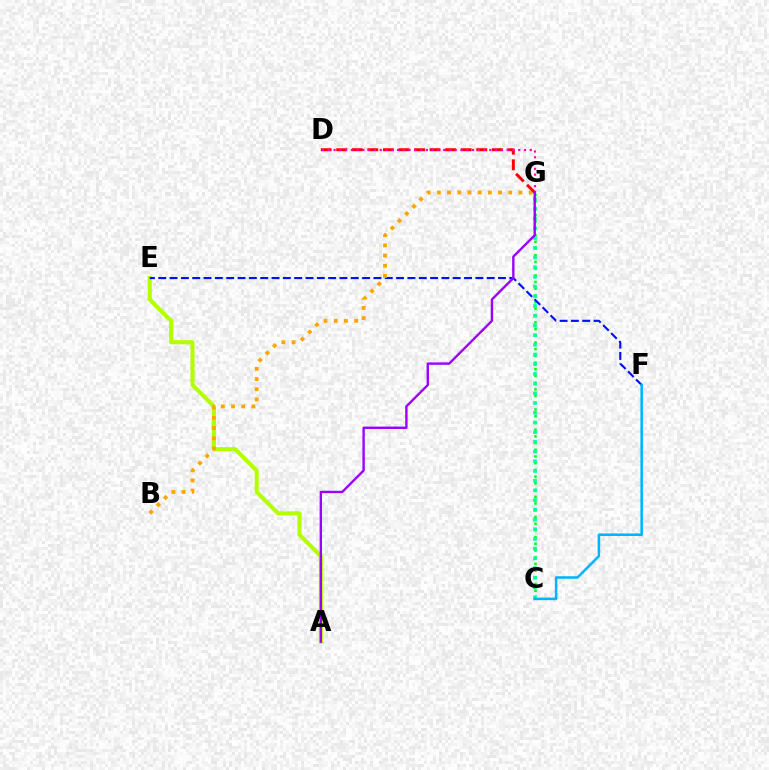{('A', 'E'): [{'color': '#b3ff00', 'line_style': 'solid', 'thickness': 2.95}], ('C', 'G'): [{'color': '#08ff00', 'line_style': 'dotted', 'thickness': 1.82}, {'color': '#00ff9d', 'line_style': 'dotted', 'thickness': 2.64}], ('E', 'F'): [{'color': '#0010ff', 'line_style': 'dashed', 'thickness': 1.54}], ('B', 'G'): [{'color': '#ffa500', 'line_style': 'dotted', 'thickness': 2.77}], ('C', 'F'): [{'color': '#00b5ff', 'line_style': 'solid', 'thickness': 1.83}], ('D', 'G'): [{'color': '#ff0000', 'line_style': 'dashed', 'thickness': 2.11}, {'color': '#ff00bd', 'line_style': 'dotted', 'thickness': 1.57}], ('A', 'G'): [{'color': '#9b00ff', 'line_style': 'solid', 'thickness': 1.71}]}